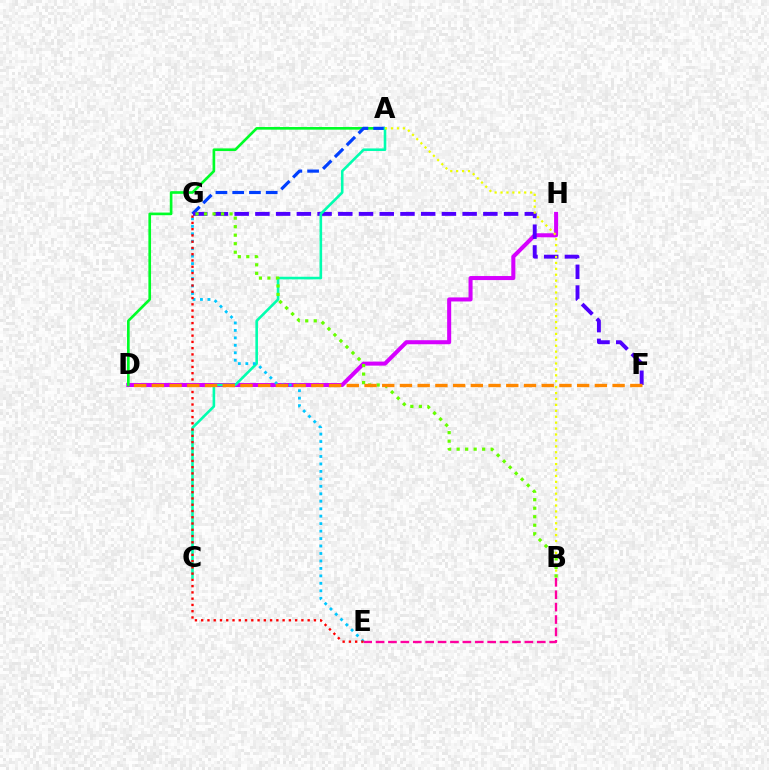{('D', 'H'): [{'color': '#d600ff', 'line_style': 'solid', 'thickness': 2.91}], ('A', 'D'): [{'color': '#00ff27', 'line_style': 'solid', 'thickness': 1.91}], ('A', 'G'): [{'color': '#003fff', 'line_style': 'dashed', 'thickness': 2.28}], ('F', 'G'): [{'color': '#4f00ff', 'line_style': 'dashed', 'thickness': 2.82}], ('B', 'E'): [{'color': '#ff00a0', 'line_style': 'dashed', 'thickness': 1.68}], ('A', 'C'): [{'color': '#00ffaf', 'line_style': 'solid', 'thickness': 1.87}], ('A', 'B'): [{'color': '#eeff00', 'line_style': 'dotted', 'thickness': 1.61}], ('B', 'G'): [{'color': '#66ff00', 'line_style': 'dotted', 'thickness': 2.31}], ('E', 'G'): [{'color': '#00c7ff', 'line_style': 'dotted', 'thickness': 2.03}, {'color': '#ff0000', 'line_style': 'dotted', 'thickness': 1.7}], ('D', 'F'): [{'color': '#ff8800', 'line_style': 'dashed', 'thickness': 2.41}]}